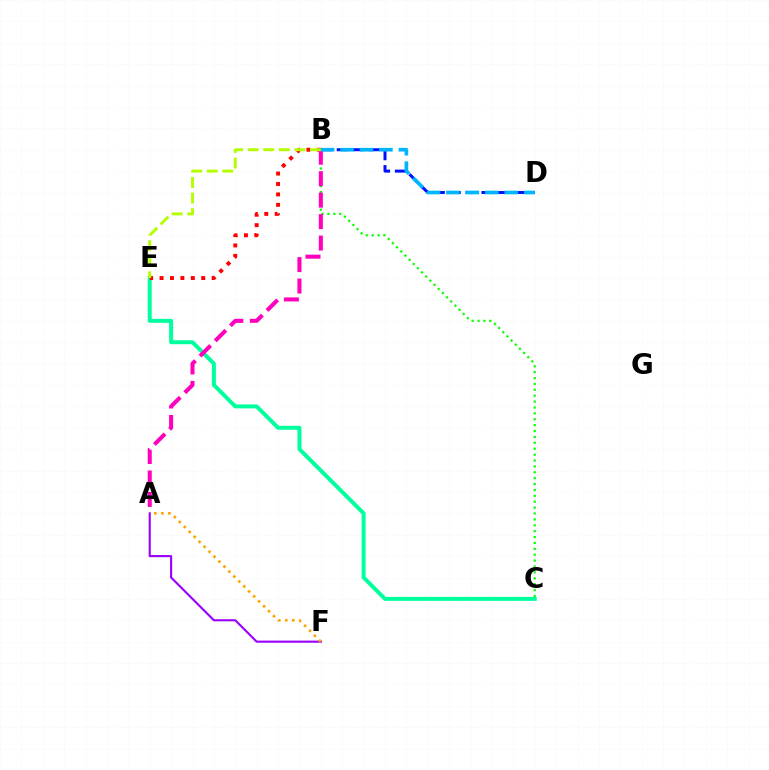{('B', 'D'): [{'color': '#0010ff', 'line_style': 'dashed', 'thickness': 2.16}, {'color': '#00b5ff', 'line_style': 'dashed', 'thickness': 2.64}], ('C', 'E'): [{'color': '#00ff9d', 'line_style': 'solid', 'thickness': 2.86}], ('B', 'E'): [{'color': '#ff0000', 'line_style': 'dotted', 'thickness': 2.83}, {'color': '#b3ff00', 'line_style': 'dashed', 'thickness': 2.11}], ('B', 'C'): [{'color': '#08ff00', 'line_style': 'dotted', 'thickness': 1.6}], ('A', 'B'): [{'color': '#ff00bd', 'line_style': 'dashed', 'thickness': 2.92}], ('A', 'F'): [{'color': '#9b00ff', 'line_style': 'solid', 'thickness': 1.53}, {'color': '#ffa500', 'line_style': 'dotted', 'thickness': 1.9}]}